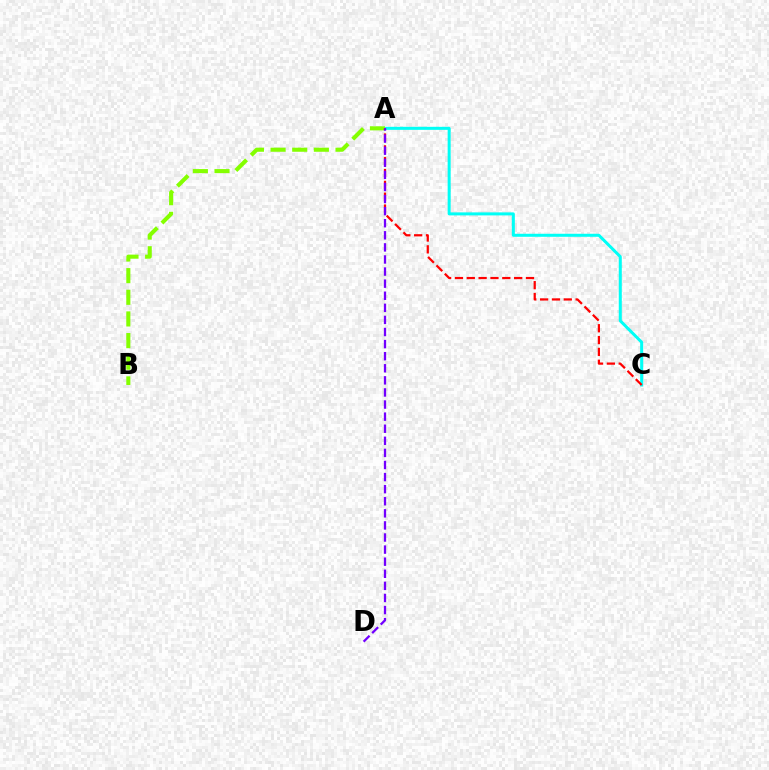{('A', 'C'): [{'color': '#00fff6', 'line_style': 'solid', 'thickness': 2.18}, {'color': '#ff0000', 'line_style': 'dashed', 'thickness': 1.61}], ('A', 'B'): [{'color': '#84ff00', 'line_style': 'dashed', 'thickness': 2.94}], ('A', 'D'): [{'color': '#7200ff', 'line_style': 'dashed', 'thickness': 1.64}]}